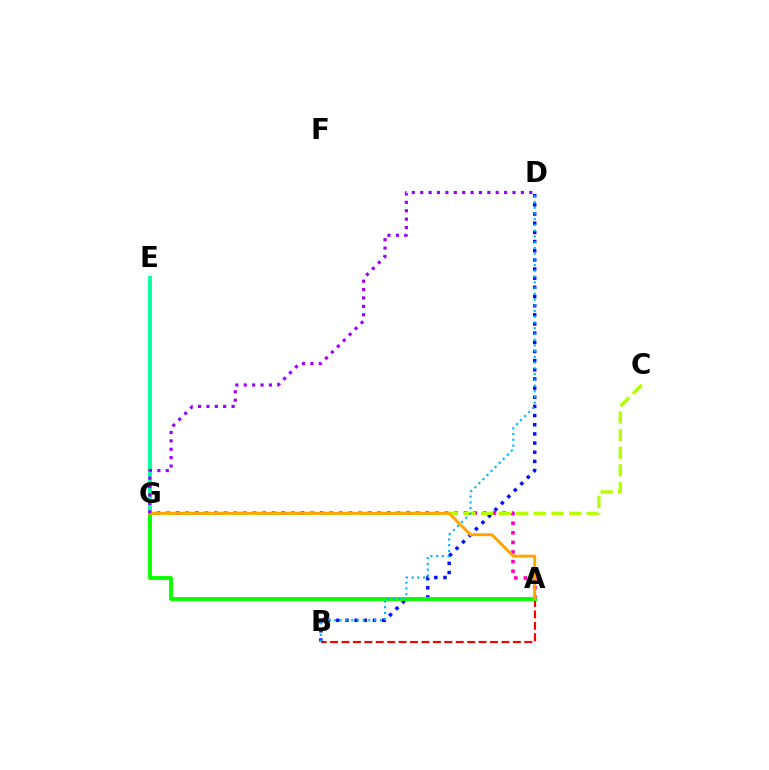{('A', 'B'): [{'color': '#ff0000', 'line_style': 'dashed', 'thickness': 1.55}], ('A', 'G'): [{'color': '#ff00bd', 'line_style': 'dotted', 'thickness': 2.61}, {'color': '#08ff00', 'line_style': 'solid', 'thickness': 2.78}, {'color': '#ffa500', 'line_style': 'solid', 'thickness': 2.1}], ('B', 'D'): [{'color': '#0010ff', 'line_style': 'dotted', 'thickness': 2.49}, {'color': '#00b5ff', 'line_style': 'dotted', 'thickness': 1.56}], ('C', 'G'): [{'color': '#b3ff00', 'line_style': 'dashed', 'thickness': 2.39}], ('E', 'G'): [{'color': '#00ff9d', 'line_style': 'solid', 'thickness': 2.76}], ('D', 'G'): [{'color': '#9b00ff', 'line_style': 'dotted', 'thickness': 2.28}]}